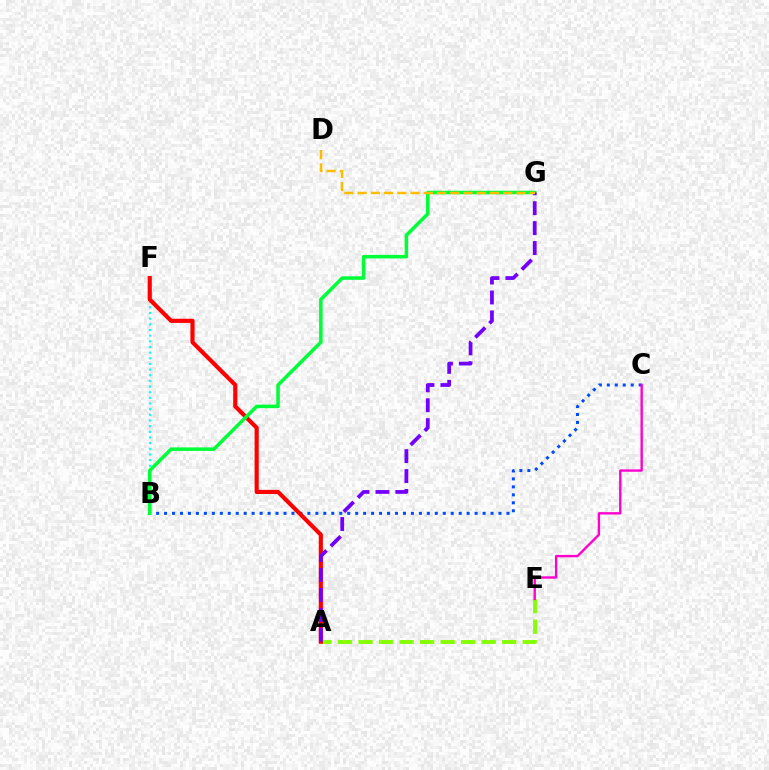{('A', 'E'): [{'color': '#84ff00', 'line_style': 'dashed', 'thickness': 2.79}], ('B', 'C'): [{'color': '#004bff', 'line_style': 'dotted', 'thickness': 2.16}], ('B', 'F'): [{'color': '#00fff6', 'line_style': 'dotted', 'thickness': 1.54}], ('C', 'E'): [{'color': '#ff00cf', 'line_style': 'solid', 'thickness': 1.71}], ('A', 'F'): [{'color': '#ff0000', 'line_style': 'solid', 'thickness': 2.99}], ('B', 'G'): [{'color': '#00ff39', 'line_style': 'solid', 'thickness': 2.55}], ('A', 'G'): [{'color': '#7200ff', 'line_style': 'dashed', 'thickness': 2.71}], ('D', 'G'): [{'color': '#ffbd00', 'line_style': 'dashed', 'thickness': 1.8}]}